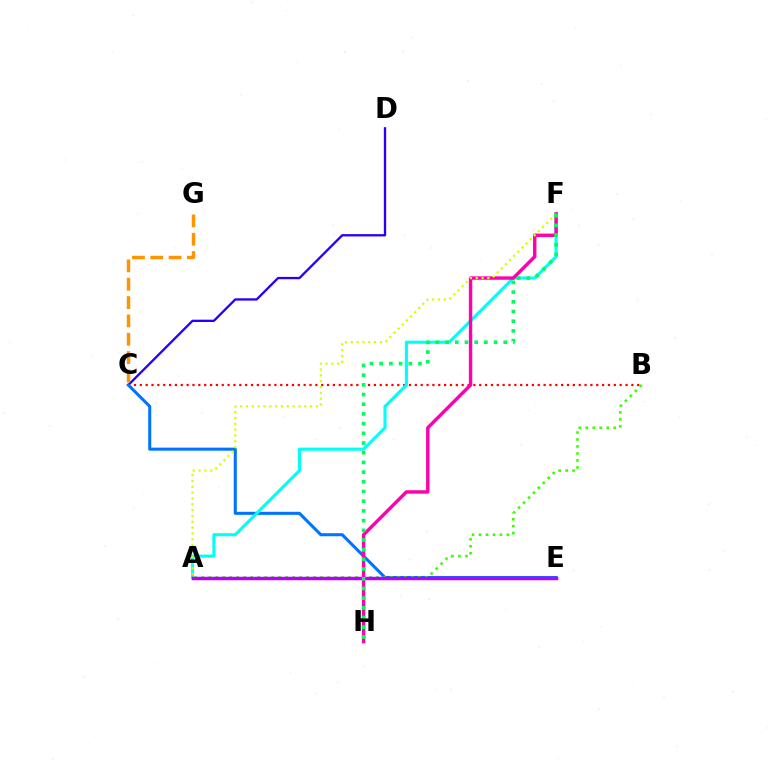{('C', 'D'): [{'color': '#2500ff', 'line_style': 'solid', 'thickness': 1.66}], ('B', 'C'): [{'color': '#ff0000', 'line_style': 'dotted', 'thickness': 1.59}], ('C', 'E'): [{'color': '#0074ff', 'line_style': 'solid', 'thickness': 2.2}], ('A', 'F'): [{'color': '#00fff6', 'line_style': 'solid', 'thickness': 2.23}, {'color': '#d1ff00', 'line_style': 'dotted', 'thickness': 1.58}], ('A', 'B'): [{'color': '#3dff00', 'line_style': 'dotted', 'thickness': 1.9}], ('C', 'G'): [{'color': '#ff9400', 'line_style': 'dashed', 'thickness': 2.49}], ('F', 'H'): [{'color': '#ff00ac', 'line_style': 'solid', 'thickness': 2.45}, {'color': '#00ff5c', 'line_style': 'dotted', 'thickness': 2.63}], ('A', 'E'): [{'color': '#b900ff', 'line_style': 'solid', 'thickness': 2.51}]}